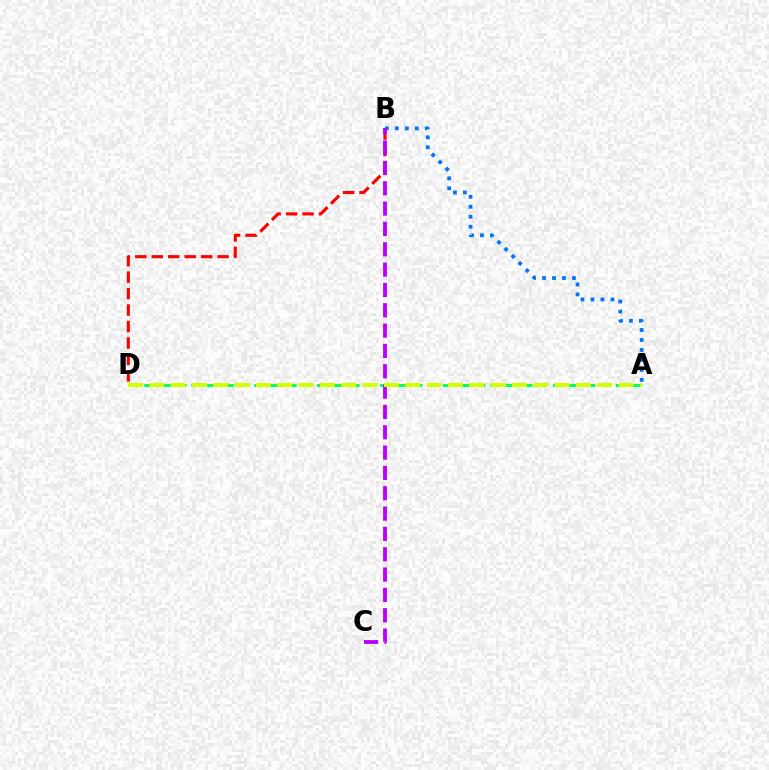{('B', 'D'): [{'color': '#ff0000', 'line_style': 'dashed', 'thickness': 2.24}], ('A', 'D'): [{'color': '#00ff5c', 'line_style': 'dashed', 'thickness': 2.14}, {'color': '#d1ff00', 'line_style': 'dashed', 'thickness': 2.9}], ('A', 'B'): [{'color': '#0074ff', 'line_style': 'dotted', 'thickness': 2.71}], ('B', 'C'): [{'color': '#b900ff', 'line_style': 'dashed', 'thickness': 2.76}]}